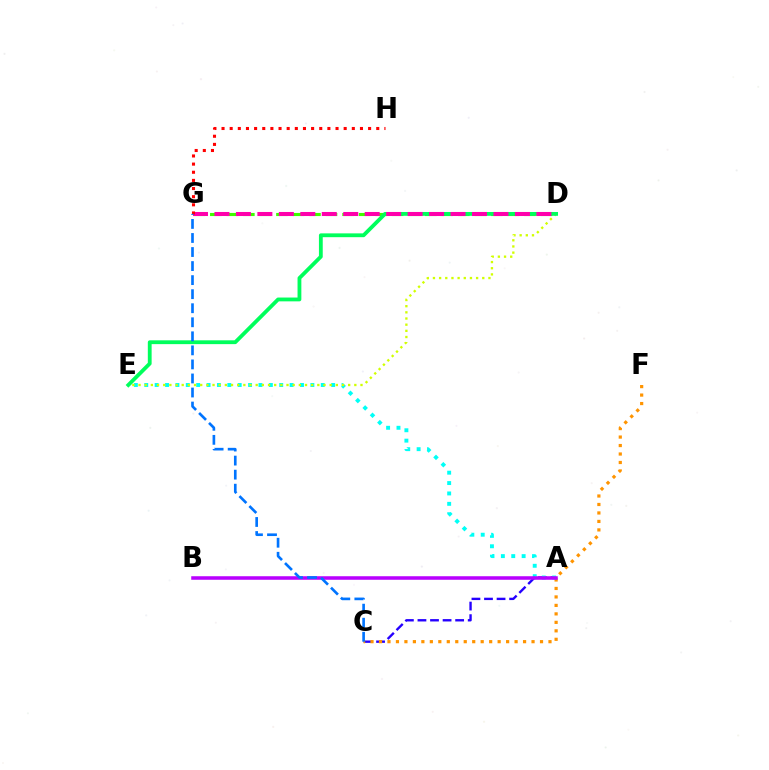{('A', 'C'): [{'color': '#2500ff', 'line_style': 'dashed', 'thickness': 1.71}], ('C', 'F'): [{'color': '#ff9400', 'line_style': 'dotted', 'thickness': 2.3}], ('D', 'G'): [{'color': '#3dff00', 'line_style': 'dashed', 'thickness': 2.25}, {'color': '#ff00ac', 'line_style': 'dashed', 'thickness': 2.92}], ('A', 'E'): [{'color': '#00fff6', 'line_style': 'dotted', 'thickness': 2.82}], ('D', 'E'): [{'color': '#d1ff00', 'line_style': 'dotted', 'thickness': 1.68}, {'color': '#00ff5c', 'line_style': 'solid', 'thickness': 2.74}], ('A', 'B'): [{'color': '#b900ff', 'line_style': 'solid', 'thickness': 2.55}], ('G', 'H'): [{'color': '#ff0000', 'line_style': 'dotted', 'thickness': 2.21}], ('C', 'G'): [{'color': '#0074ff', 'line_style': 'dashed', 'thickness': 1.91}]}